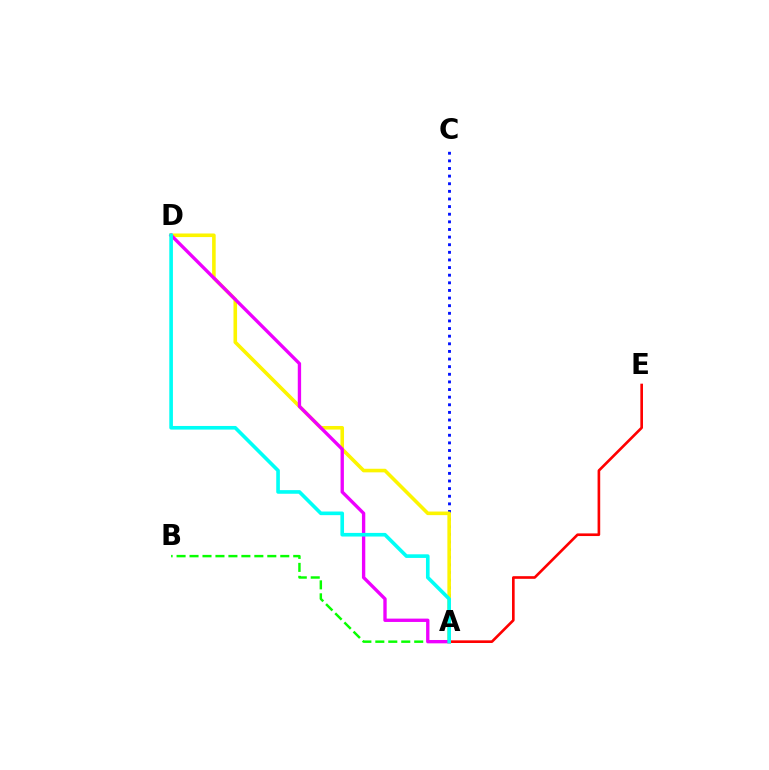{('A', 'C'): [{'color': '#0010ff', 'line_style': 'dotted', 'thickness': 2.07}], ('A', 'D'): [{'color': '#fcf500', 'line_style': 'solid', 'thickness': 2.58}, {'color': '#ee00ff', 'line_style': 'solid', 'thickness': 2.41}, {'color': '#00fff6', 'line_style': 'solid', 'thickness': 2.61}], ('A', 'B'): [{'color': '#08ff00', 'line_style': 'dashed', 'thickness': 1.76}], ('A', 'E'): [{'color': '#ff0000', 'line_style': 'solid', 'thickness': 1.9}]}